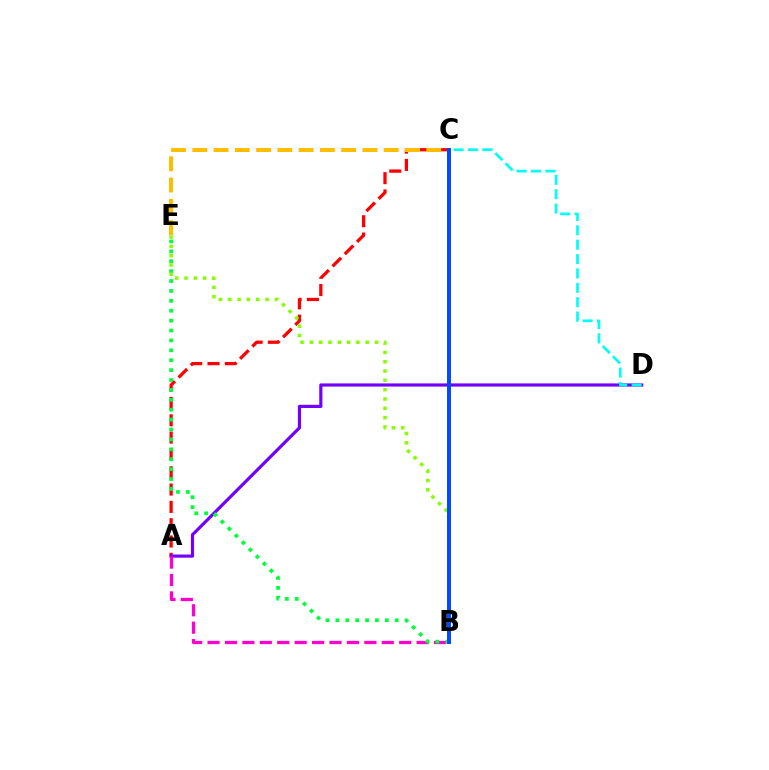{('A', 'C'): [{'color': '#ff0000', 'line_style': 'dashed', 'thickness': 2.35}], ('C', 'E'): [{'color': '#ffbd00', 'line_style': 'dashed', 'thickness': 2.89}], ('A', 'D'): [{'color': '#7200ff', 'line_style': 'solid', 'thickness': 2.29}], ('A', 'B'): [{'color': '#ff00cf', 'line_style': 'dashed', 'thickness': 2.37}], ('B', 'E'): [{'color': '#00ff39', 'line_style': 'dotted', 'thickness': 2.69}, {'color': '#84ff00', 'line_style': 'dotted', 'thickness': 2.53}], ('C', 'D'): [{'color': '#00fff6', 'line_style': 'dashed', 'thickness': 1.95}], ('B', 'C'): [{'color': '#004bff', 'line_style': 'solid', 'thickness': 2.86}]}